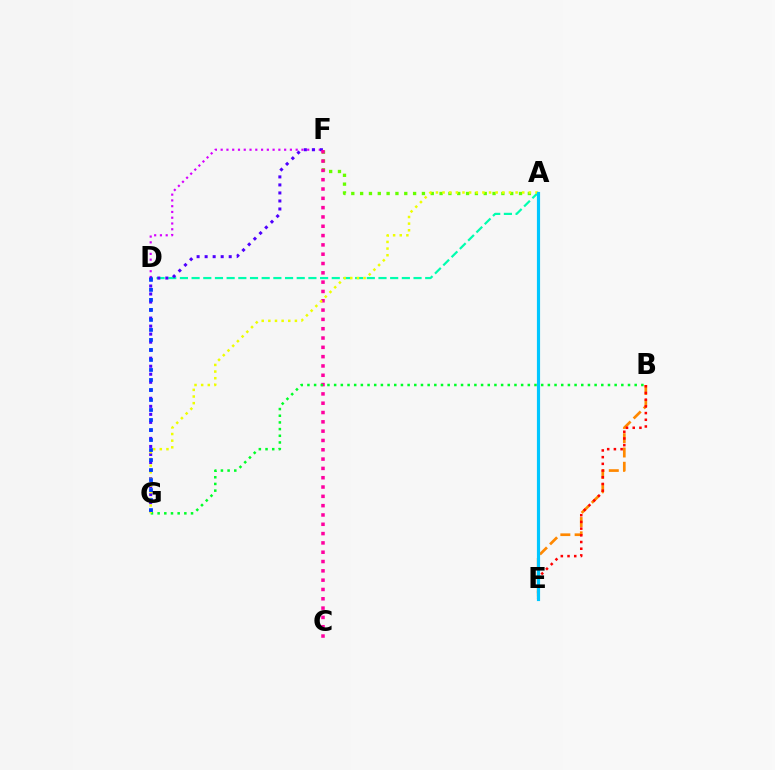{('A', 'F'): [{'color': '#66ff00', 'line_style': 'dotted', 'thickness': 2.4}], ('A', 'D'): [{'color': '#00ffaf', 'line_style': 'dashed', 'thickness': 1.59}], ('D', 'F'): [{'color': '#d600ff', 'line_style': 'dotted', 'thickness': 1.57}], ('B', 'E'): [{'color': '#ff8800', 'line_style': 'dashed', 'thickness': 1.94}, {'color': '#ff0000', 'line_style': 'dotted', 'thickness': 1.82}], ('F', 'G'): [{'color': '#4f00ff', 'line_style': 'dotted', 'thickness': 2.18}], ('C', 'F'): [{'color': '#ff00a0', 'line_style': 'dotted', 'thickness': 2.53}], ('B', 'G'): [{'color': '#00ff27', 'line_style': 'dotted', 'thickness': 1.81}], ('A', 'G'): [{'color': '#eeff00', 'line_style': 'dotted', 'thickness': 1.8}], ('D', 'G'): [{'color': '#003fff', 'line_style': 'dotted', 'thickness': 2.72}], ('A', 'E'): [{'color': '#00c7ff', 'line_style': 'solid', 'thickness': 2.28}]}